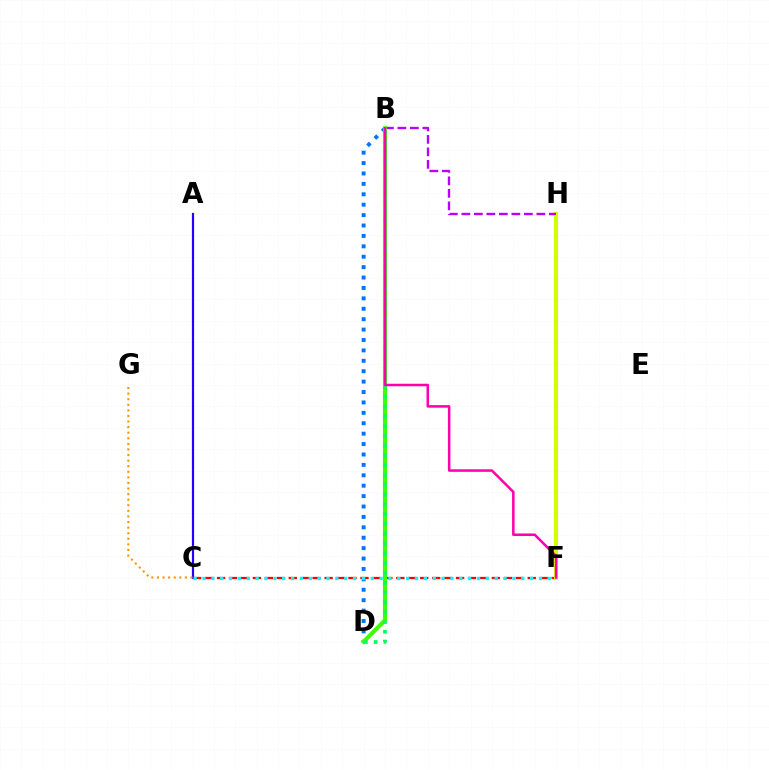{('C', 'F'): [{'color': '#ff0000', 'line_style': 'dashed', 'thickness': 1.62}, {'color': '#00fff6', 'line_style': 'dotted', 'thickness': 2.41}], ('F', 'H'): [{'color': '#d1ff00', 'line_style': 'solid', 'thickness': 2.96}], ('B', 'H'): [{'color': '#b900ff', 'line_style': 'dashed', 'thickness': 1.7}], ('B', 'D'): [{'color': '#0074ff', 'line_style': 'dotted', 'thickness': 2.83}, {'color': '#3dff00', 'line_style': 'solid', 'thickness': 2.97}, {'color': '#00ff5c', 'line_style': 'dotted', 'thickness': 2.66}], ('A', 'C'): [{'color': '#2500ff', 'line_style': 'solid', 'thickness': 1.58}], ('C', 'G'): [{'color': '#ff9400', 'line_style': 'dotted', 'thickness': 1.52}], ('B', 'F'): [{'color': '#ff00ac', 'line_style': 'solid', 'thickness': 1.82}]}